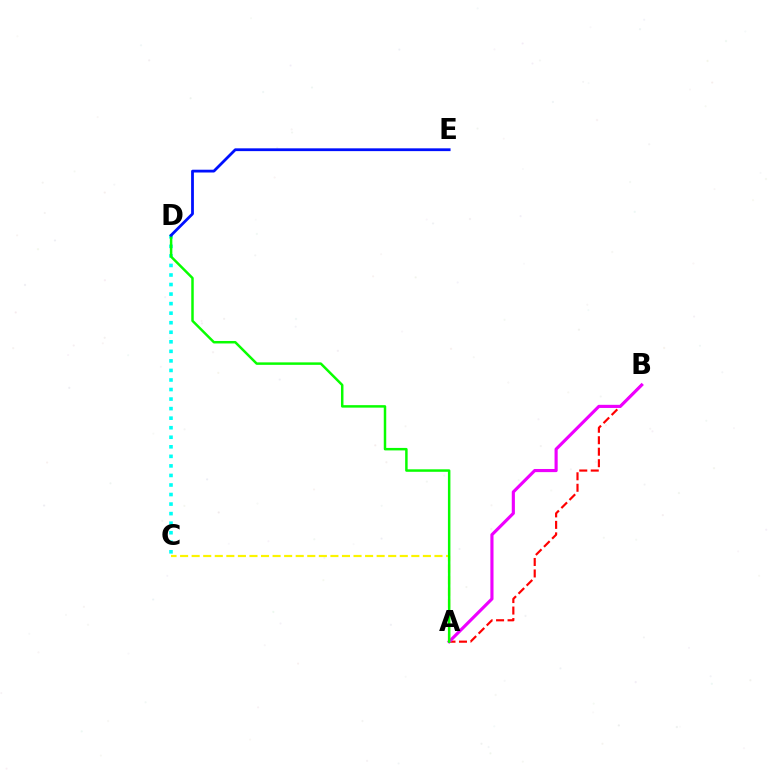{('A', 'B'): [{'color': '#ff0000', 'line_style': 'dashed', 'thickness': 1.56}, {'color': '#ee00ff', 'line_style': 'solid', 'thickness': 2.26}], ('C', 'D'): [{'color': '#00fff6', 'line_style': 'dotted', 'thickness': 2.59}], ('A', 'C'): [{'color': '#fcf500', 'line_style': 'dashed', 'thickness': 1.57}], ('A', 'D'): [{'color': '#08ff00', 'line_style': 'solid', 'thickness': 1.79}], ('D', 'E'): [{'color': '#0010ff', 'line_style': 'solid', 'thickness': 2.01}]}